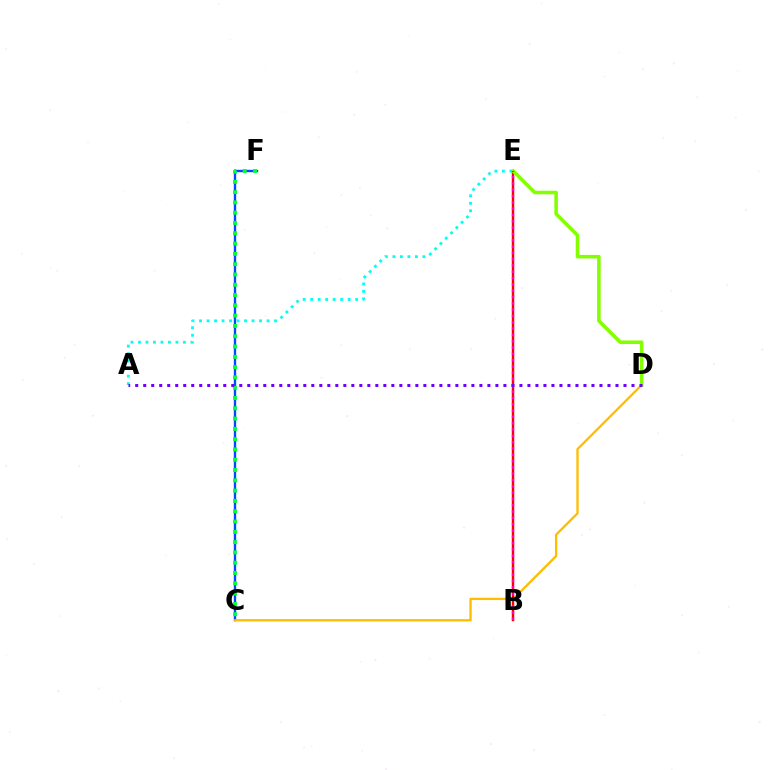{('C', 'F'): [{'color': '#004bff', 'line_style': 'solid', 'thickness': 1.7}, {'color': '#00ff39', 'line_style': 'dotted', 'thickness': 2.8}], ('C', 'D'): [{'color': '#ffbd00', 'line_style': 'solid', 'thickness': 1.67}], ('A', 'E'): [{'color': '#00fff6', 'line_style': 'dotted', 'thickness': 2.04}], ('B', 'E'): [{'color': '#ff0000', 'line_style': 'solid', 'thickness': 1.75}, {'color': '#ff00cf', 'line_style': 'dotted', 'thickness': 1.71}], ('D', 'E'): [{'color': '#84ff00', 'line_style': 'solid', 'thickness': 2.56}], ('A', 'D'): [{'color': '#7200ff', 'line_style': 'dotted', 'thickness': 2.17}]}